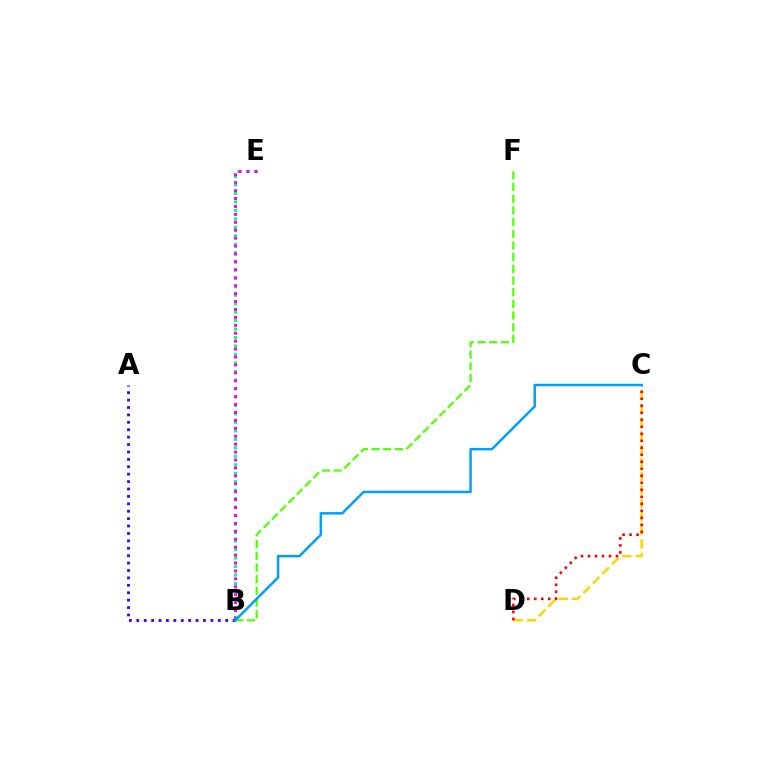{('C', 'D'): [{'color': '#ffd500', 'line_style': 'dashed', 'thickness': 1.84}, {'color': '#ff0000', 'line_style': 'dotted', 'thickness': 1.9}], ('B', 'E'): [{'color': '#00ff86', 'line_style': 'dotted', 'thickness': 2.3}, {'color': '#ff00ed', 'line_style': 'dotted', 'thickness': 2.15}], ('B', 'F'): [{'color': '#4fff00', 'line_style': 'dashed', 'thickness': 1.59}], ('A', 'B'): [{'color': '#3700ff', 'line_style': 'dotted', 'thickness': 2.01}], ('B', 'C'): [{'color': '#009eff', 'line_style': 'solid', 'thickness': 1.79}]}